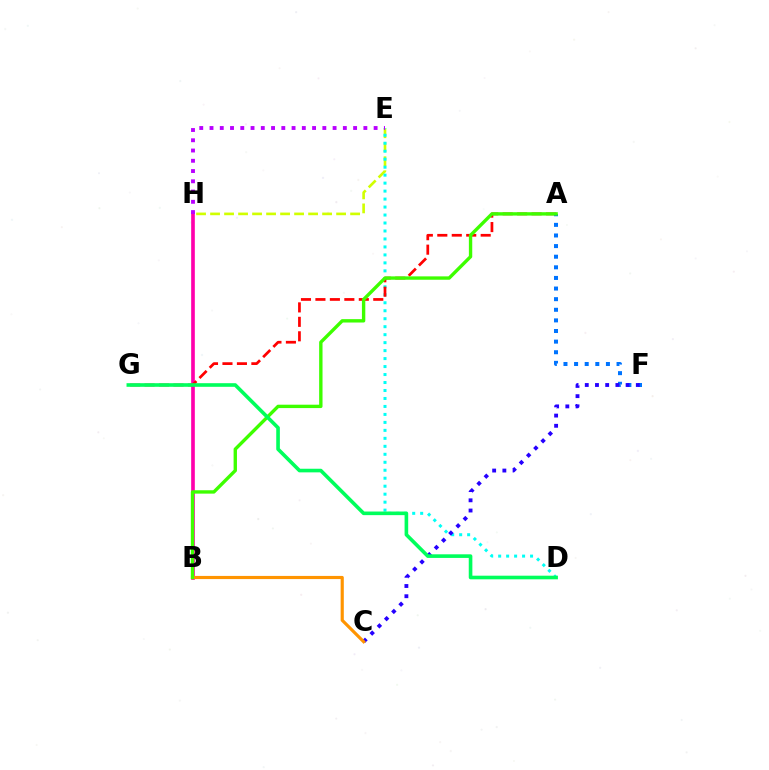{('E', 'H'): [{'color': '#d1ff00', 'line_style': 'dashed', 'thickness': 1.9}, {'color': '#b900ff', 'line_style': 'dotted', 'thickness': 2.79}], ('D', 'E'): [{'color': '#00fff6', 'line_style': 'dotted', 'thickness': 2.17}], ('B', 'H'): [{'color': '#ff00ac', 'line_style': 'solid', 'thickness': 2.63}], ('A', 'G'): [{'color': '#ff0000', 'line_style': 'dashed', 'thickness': 1.96}], ('A', 'F'): [{'color': '#0074ff', 'line_style': 'dotted', 'thickness': 2.88}], ('C', 'F'): [{'color': '#2500ff', 'line_style': 'dotted', 'thickness': 2.77}], ('B', 'C'): [{'color': '#ff9400', 'line_style': 'solid', 'thickness': 2.27}], ('A', 'B'): [{'color': '#3dff00', 'line_style': 'solid', 'thickness': 2.43}], ('D', 'G'): [{'color': '#00ff5c', 'line_style': 'solid', 'thickness': 2.6}]}